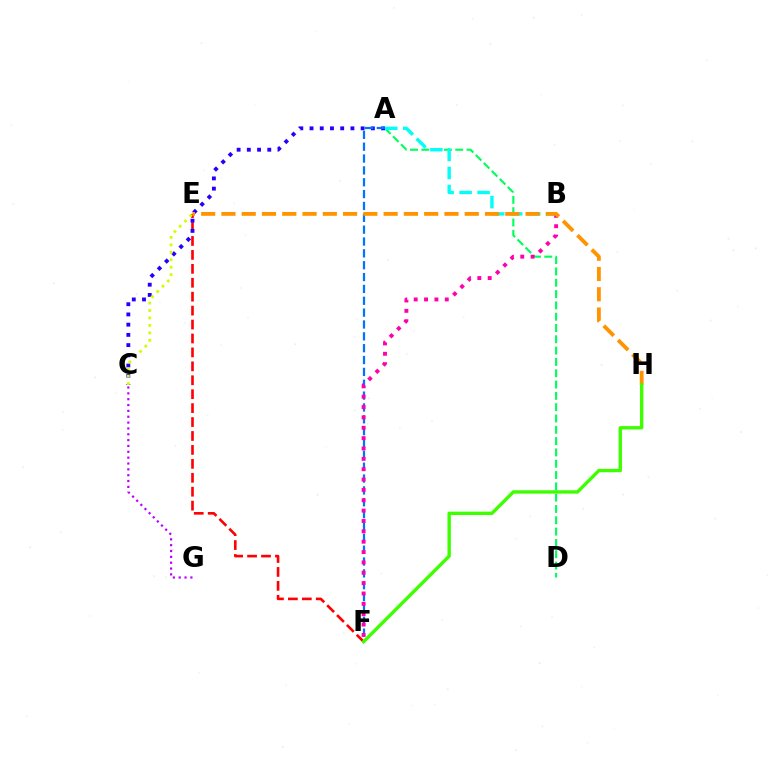{('E', 'F'): [{'color': '#ff0000', 'line_style': 'dashed', 'thickness': 1.89}], ('A', 'D'): [{'color': '#00ff5c', 'line_style': 'dashed', 'thickness': 1.54}], ('A', 'C'): [{'color': '#2500ff', 'line_style': 'dotted', 'thickness': 2.78}], ('A', 'F'): [{'color': '#0074ff', 'line_style': 'dashed', 'thickness': 1.61}], ('A', 'B'): [{'color': '#00fff6', 'line_style': 'dashed', 'thickness': 2.44}], ('C', 'G'): [{'color': '#b900ff', 'line_style': 'dotted', 'thickness': 1.59}], ('B', 'F'): [{'color': '#ff00ac', 'line_style': 'dotted', 'thickness': 2.81}], ('C', 'E'): [{'color': '#d1ff00', 'line_style': 'dotted', 'thickness': 2.02}], ('E', 'H'): [{'color': '#ff9400', 'line_style': 'dashed', 'thickness': 2.75}], ('F', 'H'): [{'color': '#3dff00', 'line_style': 'solid', 'thickness': 2.43}]}